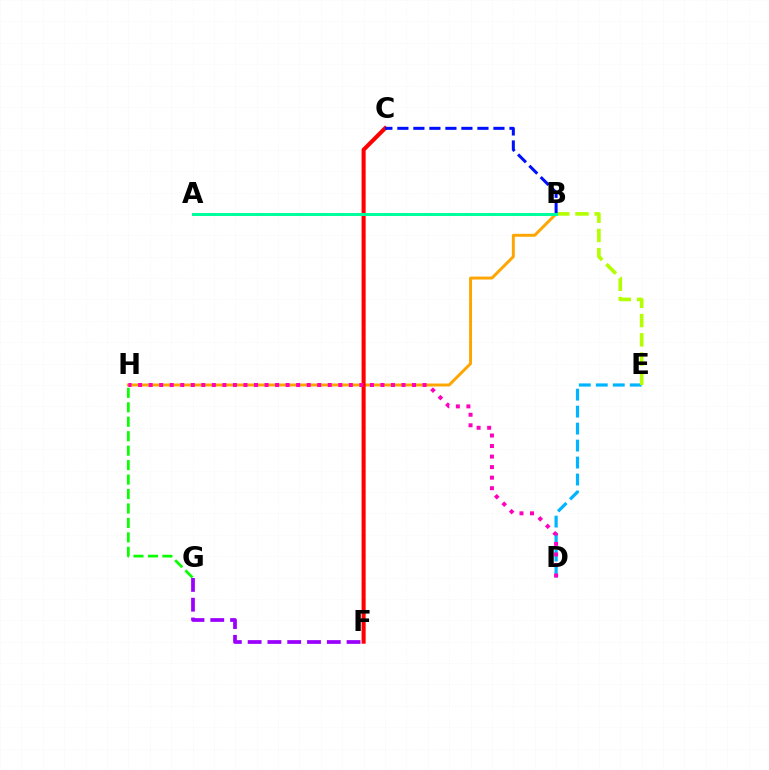{('D', 'E'): [{'color': '#00b5ff', 'line_style': 'dashed', 'thickness': 2.31}], ('B', 'H'): [{'color': '#ffa500', 'line_style': 'solid', 'thickness': 2.12}], ('B', 'E'): [{'color': '#b3ff00', 'line_style': 'dashed', 'thickness': 2.61}], ('C', 'F'): [{'color': '#ff0000', 'line_style': 'solid', 'thickness': 2.93}], ('D', 'H'): [{'color': '#ff00bd', 'line_style': 'dotted', 'thickness': 2.86}], ('B', 'C'): [{'color': '#0010ff', 'line_style': 'dashed', 'thickness': 2.18}], ('G', 'H'): [{'color': '#08ff00', 'line_style': 'dashed', 'thickness': 1.96}], ('F', 'G'): [{'color': '#9b00ff', 'line_style': 'dashed', 'thickness': 2.69}], ('A', 'B'): [{'color': '#00ff9d', 'line_style': 'solid', 'thickness': 2.17}]}